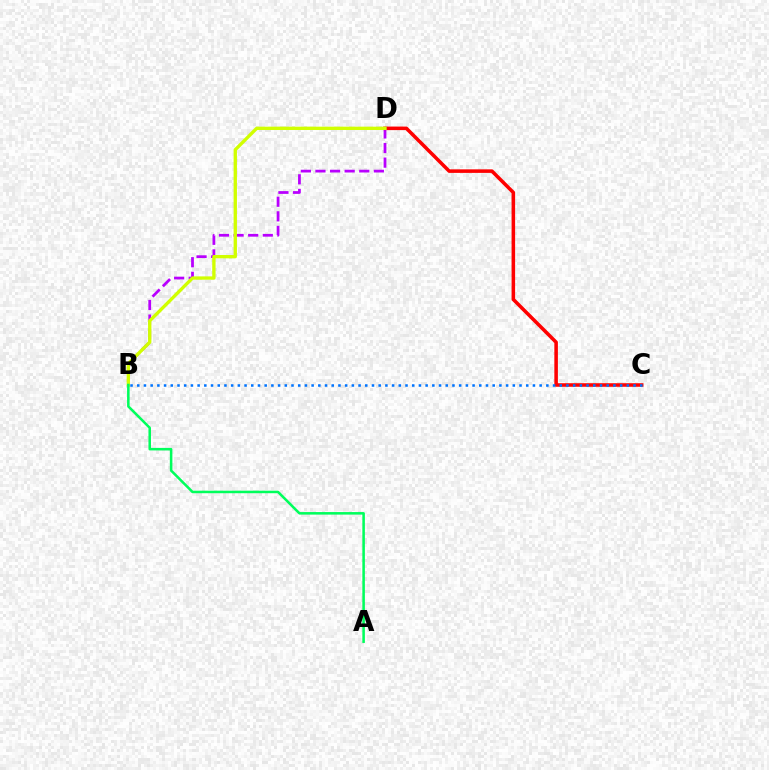{('B', 'D'): [{'color': '#b900ff', 'line_style': 'dashed', 'thickness': 1.98}, {'color': '#d1ff00', 'line_style': 'solid', 'thickness': 2.4}], ('C', 'D'): [{'color': '#ff0000', 'line_style': 'solid', 'thickness': 2.56}], ('B', 'C'): [{'color': '#0074ff', 'line_style': 'dotted', 'thickness': 1.82}], ('A', 'B'): [{'color': '#00ff5c', 'line_style': 'solid', 'thickness': 1.83}]}